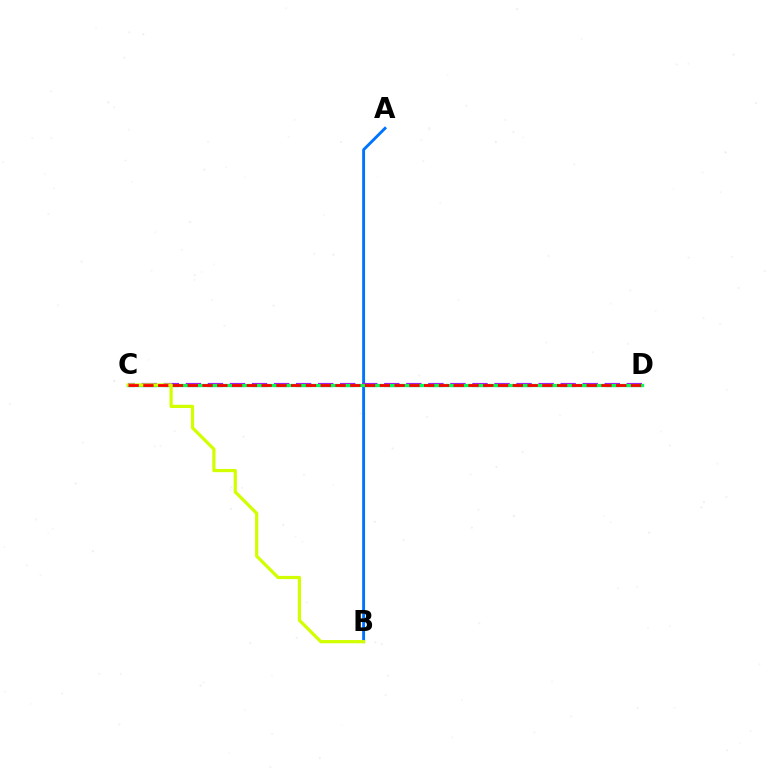{('A', 'B'): [{'color': '#0074ff', 'line_style': 'solid', 'thickness': 2.08}], ('C', 'D'): [{'color': '#b900ff', 'line_style': 'dashed', 'thickness': 2.99}, {'color': '#00ff5c', 'line_style': 'solid', 'thickness': 2.36}, {'color': '#ff0000', 'line_style': 'dashed', 'thickness': 2.01}], ('B', 'C'): [{'color': '#d1ff00', 'line_style': 'solid', 'thickness': 2.31}]}